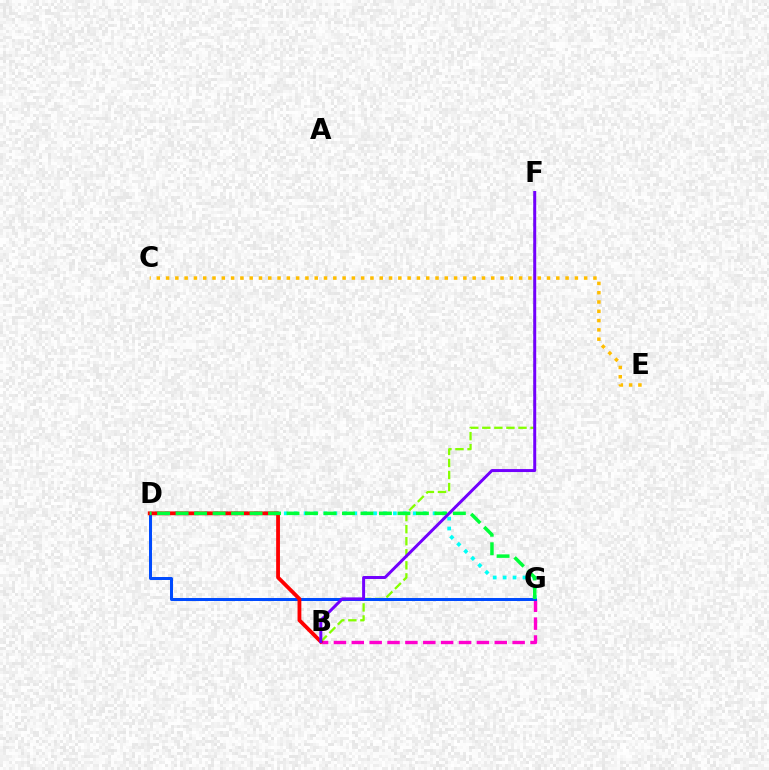{('B', 'G'): [{'color': '#ff00cf', 'line_style': 'dashed', 'thickness': 2.43}], ('B', 'F'): [{'color': '#84ff00', 'line_style': 'dashed', 'thickness': 1.64}, {'color': '#7200ff', 'line_style': 'solid', 'thickness': 2.14}], ('D', 'G'): [{'color': '#004bff', 'line_style': 'solid', 'thickness': 2.17}, {'color': '#00fff6', 'line_style': 'dotted', 'thickness': 2.7}, {'color': '#00ff39', 'line_style': 'dashed', 'thickness': 2.51}], ('C', 'E'): [{'color': '#ffbd00', 'line_style': 'dotted', 'thickness': 2.52}], ('B', 'D'): [{'color': '#ff0000', 'line_style': 'solid', 'thickness': 2.74}]}